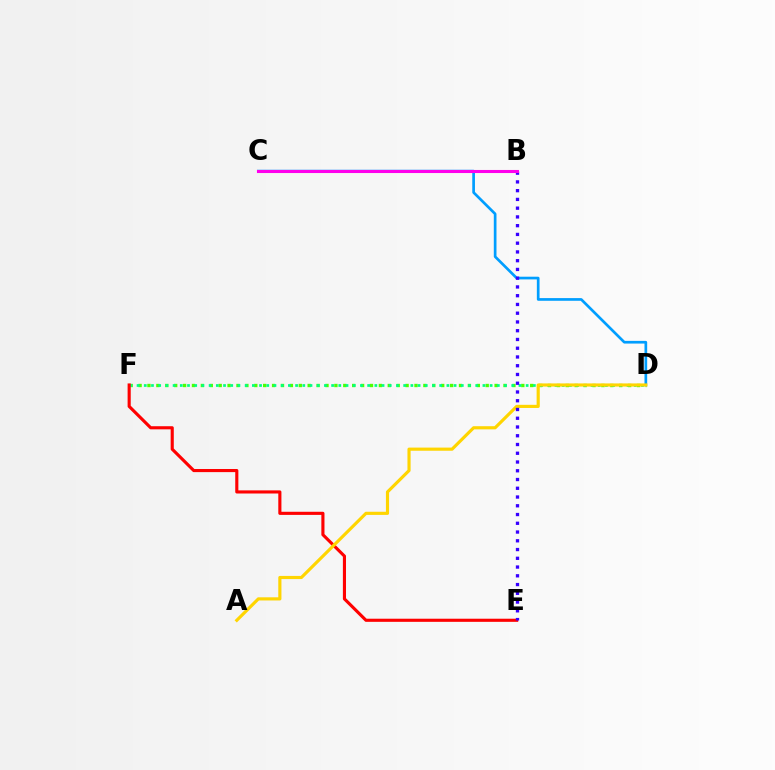{('D', 'F'): [{'color': '#4fff00', 'line_style': 'dotted', 'thickness': 2.42}, {'color': '#00ff86', 'line_style': 'dotted', 'thickness': 1.96}], ('C', 'D'): [{'color': '#009eff', 'line_style': 'solid', 'thickness': 1.94}], ('E', 'F'): [{'color': '#ff0000', 'line_style': 'solid', 'thickness': 2.25}], ('A', 'D'): [{'color': '#ffd500', 'line_style': 'solid', 'thickness': 2.27}], ('B', 'E'): [{'color': '#3700ff', 'line_style': 'dotted', 'thickness': 2.38}], ('B', 'C'): [{'color': '#ff00ed', 'line_style': 'solid', 'thickness': 2.21}]}